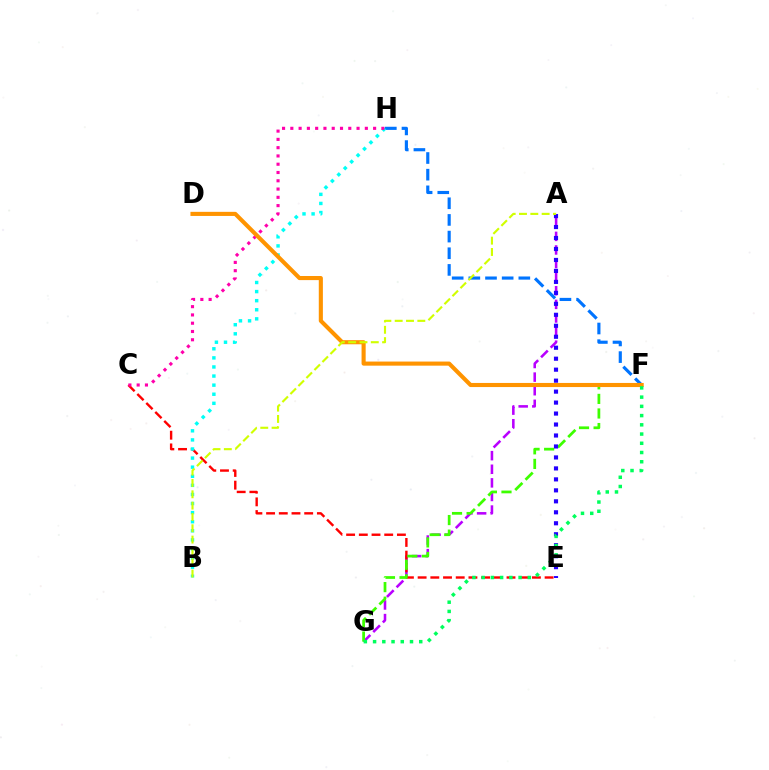{('A', 'G'): [{'color': '#b900ff', 'line_style': 'dashed', 'thickness': 1.85}], ('C', 'E'): [{'color': '#ff0000', 'line_style': 'dashed', 'thickness': 1.73}], ('F', 'H'): [{'color': '#0074ff', 'line_style': 'dashed', 'thickness': 2.26}], ('B', 'H'): [{'color': '#00fff6', 'line_style': 'dotted', 'thickness': 2.47}], ('F', 'G'): [{'color': '#3dff00', 'line_style': 'dashed', 'thickness': 1.98}, {'color': '#00ff5c', 'line_style': 'dotted', 'thickness': 2.51}], ('C', 'H'): [{'color': '#ff00ac', 'line_style': 'dotted', 'thickness': 2.25}], ('D', 'F'): [{'color': '#ff9400', 'line_style': 'solid', 'thickness': 2.95}], ('A', 'E'): [{'color': '#2500ff', 'line_style': 'dotted', 'thickness': 2.98}], ('A', 'B'): [{'color': '#d1ff00', 'line_style': 'dashed', 'thickness': 1.54}]}